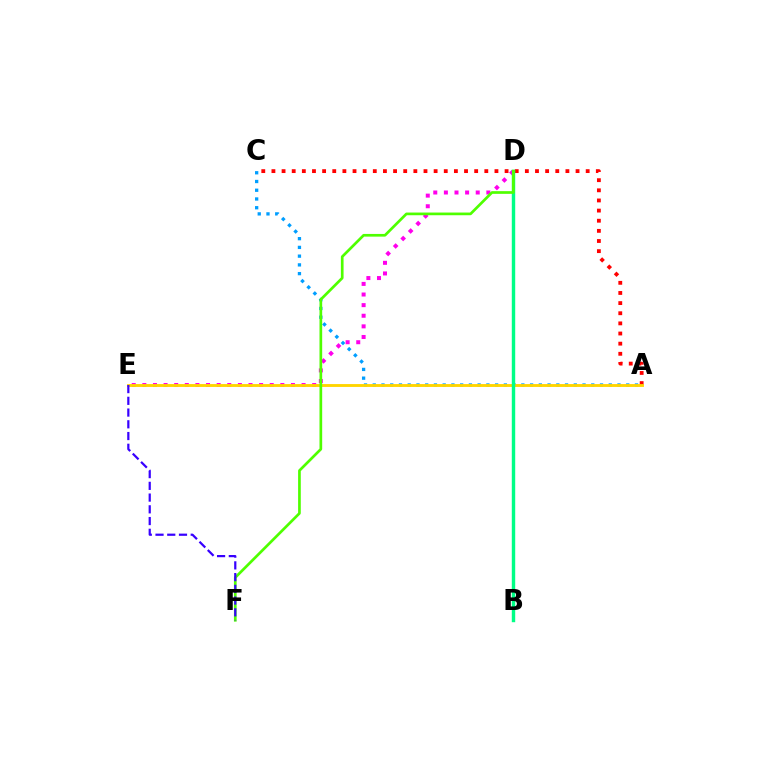{('A', 'C'): [{'color': '#009eff', 'line_style': 'dotted', 'thickness': 2.37}, {'color': '#ff0000', 'line_style': 'dotted', 'thickness': 2.75}], ('D', 'E'): [{'color': '#ff00ed', 'line_style': 'dotted', 'thickness': 2.88}], ('A', 'E'): [{'color': '#ffd500', 'line_style': 'solid', 'thickness': 2.06}], ('B', 'D'): [{'color': '#00ff86', 'line_style': 'solid', 'thickness': 2.46}], ('D', 'F'): [{'color': '#4fff00', 'line_style': 'solid', 'thickness': 1.94}], ('E', 'F'): [{'color': '#3700ff', 'line_style': 'dashed', 'thickness': 1.59}]}